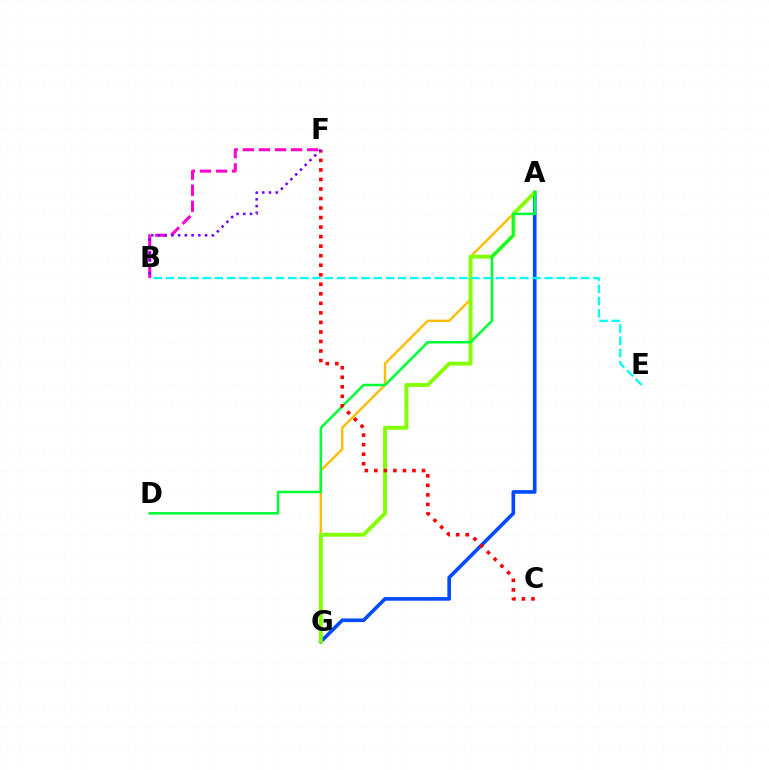{('A', 'G'): [{'color': '#ffbd00', 'line_style': 'solid', 'thickness': 1.73}, {'color': '#004bff', 'line_style': 'solid', 'thickness': 2.62}, {'color': '#84ff00', 'line_style': 'solid', 'thickness': 2.8}], ('B', 'F'): [{'color': '#ff00cf', 'line_style': 'dashed', 'thickness': 2.18}, {'color': '#7200ff', 'line_style': 'dotted', 'thickness': 1.83}], ('A', 'D'): [{'color': '#00ff39', 'line_style': 'solid', 'thickness': 1.83}], ('B', 'E'): [{'color': '#00fff6', 'line_style': 'dashed', 'thickness': 1.66}], ('C', 'F'): [{'color': '#ff0000', 'line_style': 'dotted', 'thickness': 2.59}]}